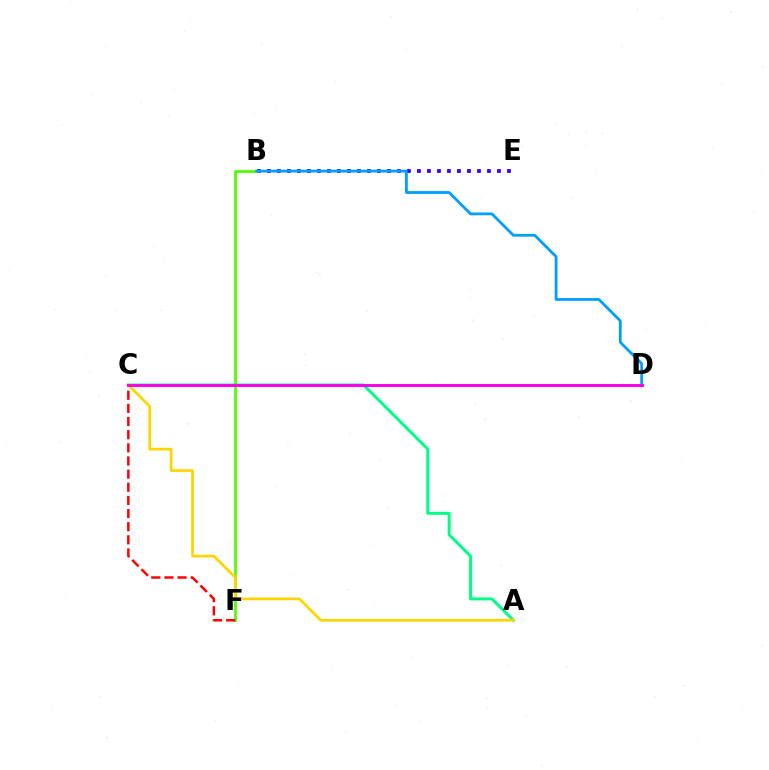{('B', 'E'): [{'color': '#3700ff', 'line_style': 'dotted', 'thickness': 2.72}], ('B', 'F'): [{'color': '#4fff00', 'line_style': 'solid', 'thickness': 1.97}], ('C', 'F'): [{'color': '#ff0000', 'line_style': 'dashed', 'thickness': 1.79}], ('A', 'C'): [{'color': '#00ff86', 'line_style': 'solid', 'thickness': 2.15}, {'color': '#ffd500', 'line_style': 'solid', 'thickness': 1.96}], ('B', 'D'): [{'color': '#009eff', 'line_style': 'solid', 'thickness': 2.0}], ('C', 'D'): [{'color': '#ff00ed', 'line_style': 'solid', 'thickness': 2.12}]}